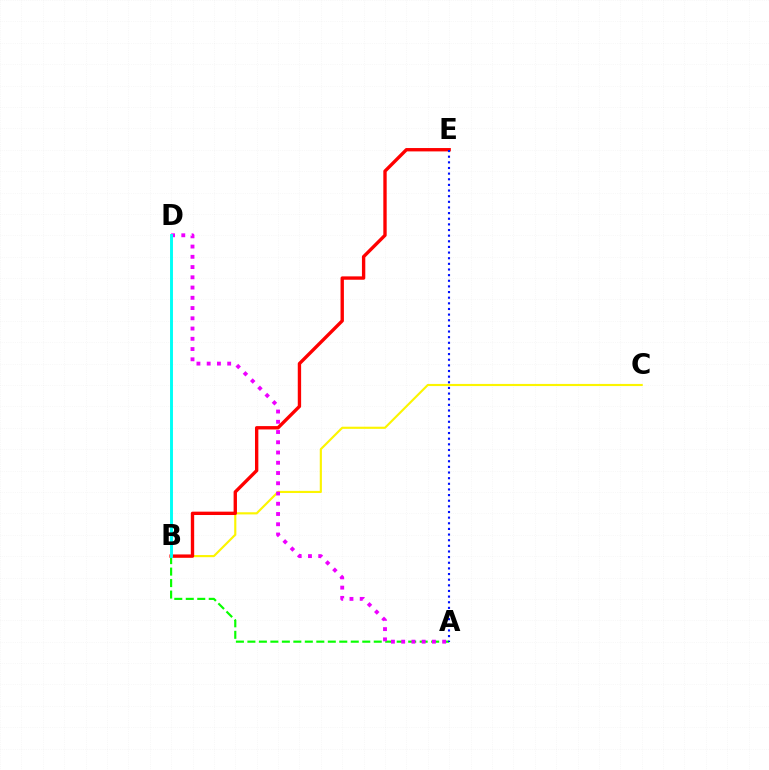{('A', 'B'): [{'color': '#08ff00', 'line_style': 'dashed', 'thickness': 1.56}], ('B', 'C'): [{'color': '#fcf500', 'line_style': 'solid', 'thickness': 1.54}], ('A', 'D'): [{'color': '#ee00ff', 'line_style': 'dotted', 'thickness': 2.78}], ('B', 'E'): [{'color': '#ff0000', 'line_style': 'solid', 'thickness': 2.42}], ('B', 'D'): [{'color': '#00fff6', 'line_style': 'solid', 'thickness': 2.1}], ('A', 'E'): [{'color': '#0010ff', 'line_style': 'dotted', 'thickness': 1.53}]}